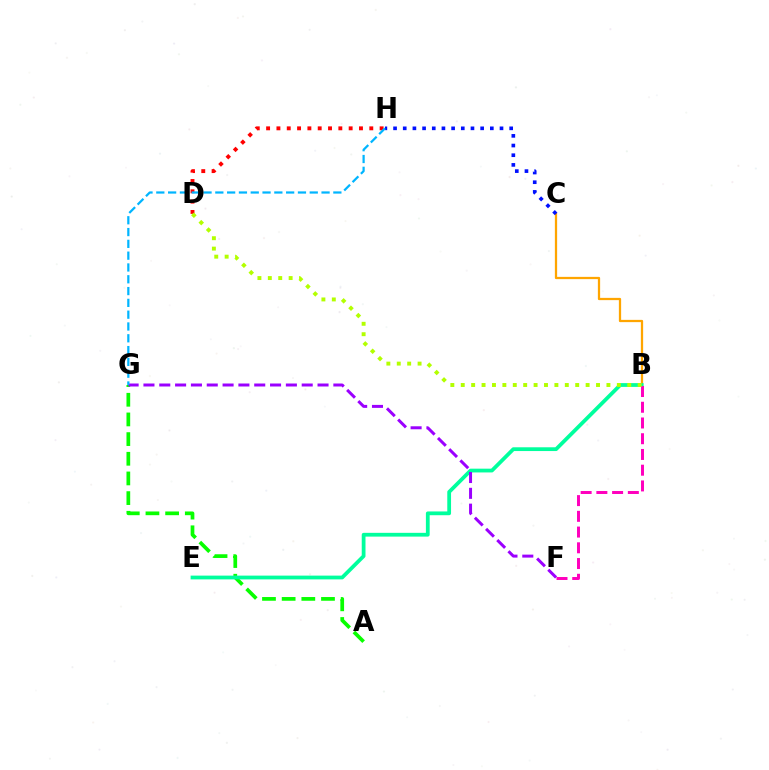{('A', 'G'): [{'color': '#08ff00', 'line_style': 'dashed', 'thickness': 2.67}], ('B', 'C'): [{'color': '#ffa500', 'line_style': 'solid', 'thickness': 1.63}], ('B', 'E'): [{'color': '#00ff9d', 'line_style': 'solid', 'thickness': 2.71}], ('D', 'H'): [{'color': '#ff0000', 'line_style': 'dotted', 'thickness': 2.8}], ('F', 'G'): [{'color': '#9b00ff', 'line_style': 'dashed', 'thickness': 2.15}], ('C', 'H'): [{'color': '#0010ff', 'line_style': 'dotted', 'thickness': 2.63}], ('G', 'H'): [{'color': '#00b5ff', 'line_style': 'dashed', 'thickness': 1.6}], ('B', 'F'): [{'color': '#ff00bd', 'line_style': 'dashed', 'thickness': 2.14}], ('B', 'D'): [{'color': '#b3ff00', 'line_style': 'dotted', 'thickness': 2.83}]}